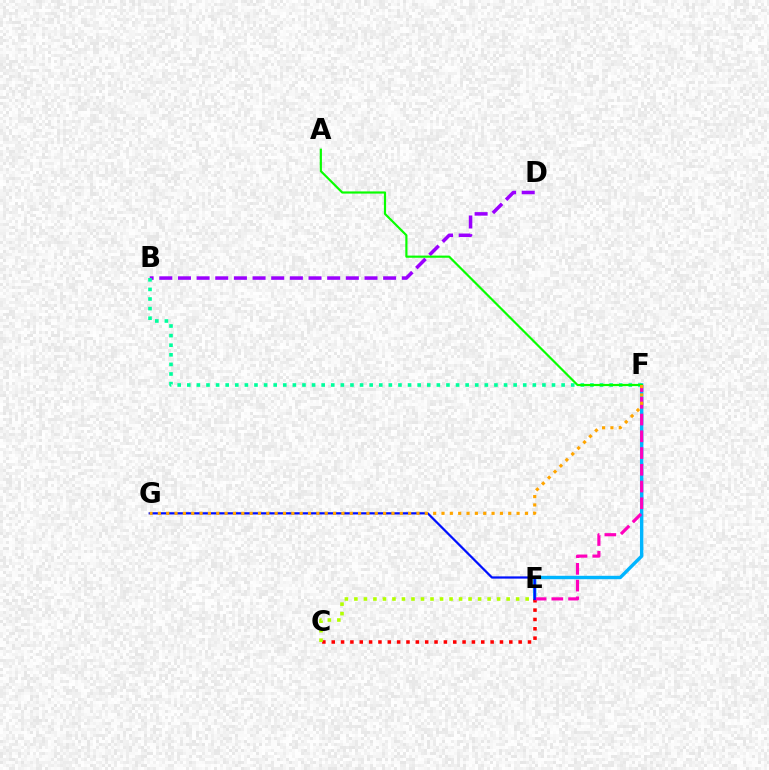{('E', 'F'): [{'color': '#00b5ff', 'line_style': 'solid', 'thickness': 2.45}, {'color': '#ff00bd', 'line_style': 'dashed', 'thickness': 2.27}], ('B', 'D'): [{'color': '#9b00ff', 'line_style': 'dashed', 'thickness': 2.53}], ('B', 'F'): [{'color': '#00ff9d', 'line_style': 'dotted', 'thickness': 2.61}], ('C', 'E'): [{'color': '#ff0000', 'line_style': 'dotted', 'thickness': 2.54}, {'color': '#b3ff00', 'line_style': 'dotted', 'thickness': 2.58}], ('E', 'G'): [{'color': '#0010ff', 'line_style': 'solid', 'thickness': 1.61}], ('A', 'F'): [{'color': '#08ff00', 'line_style': 'solid', 'thickness': 1.57}], ('F', 'G'): [{'color': '#ffa500', 'line_style': 'dotted', 'thickness': 2.27}]}